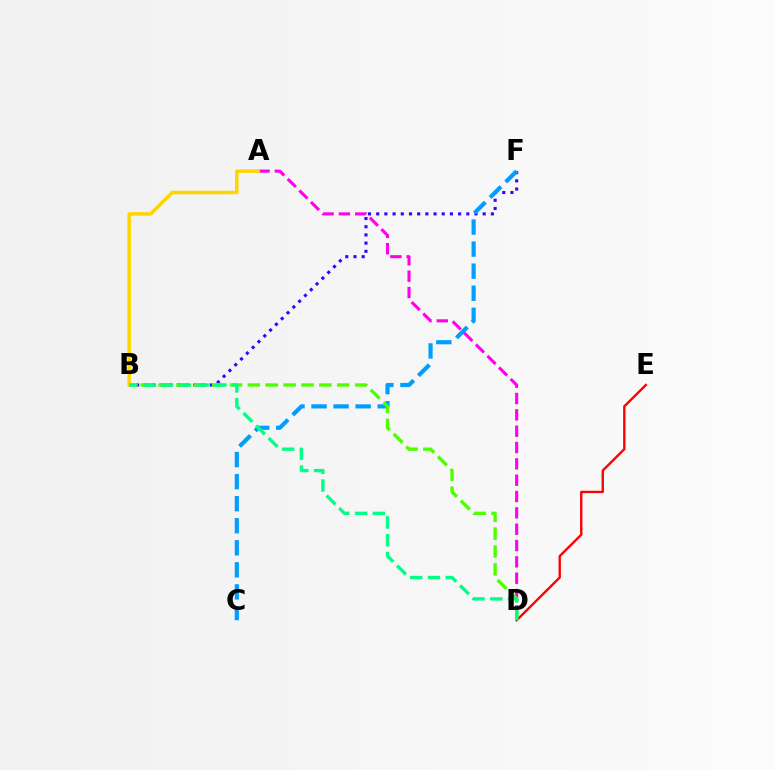{('D', 'E'): [{'color': '#ff0000', 'line_style': 'solid', 'thickness': 1.7}], ('B', 'F'): [{'color': '#3700ff', 'line_style': 'dotted', 'thickness': 2.23}], ('C', 'F'): [{'color': '#009eff', 'line_style': 'dashed', 'thickness': 3.0}], ('A', 'D'): [{'color': '#ff00ed', 'line_style': 'dashed', 'thickness': 2.22}], ('B', 'D'): [{'color': '#4fff00', 'line_style': 'dashed', 'thickness': 2.43}, {'color': '#00ff86', 'line_style': 'dashed', 'thickness': 2.42}], ('A', 'B'): [{'color': '#ffd500', 'line_style': 'solid', 'thickness': 2.53}]}